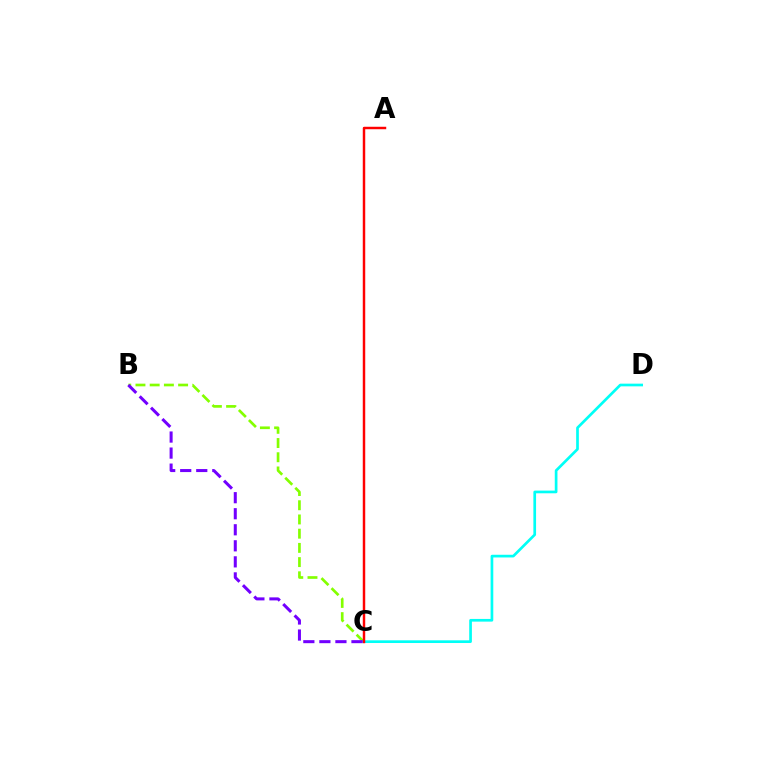{('B', 'C'): [{'color': '#84ff00', 'line_style': 'dashed', 'thickness': 1.93}, {'color': '#7200ff', 'line_style': 'dashed', 'thickness': 2.18}], ('C', 'D'): [{'color': '#00fff6', 'line_style': 'solid', 'thickness': 1.94}], ('A', 'C'): [{'color': '#ff0000', 'line_style': 'solid', 'thickness': 1.77}]}